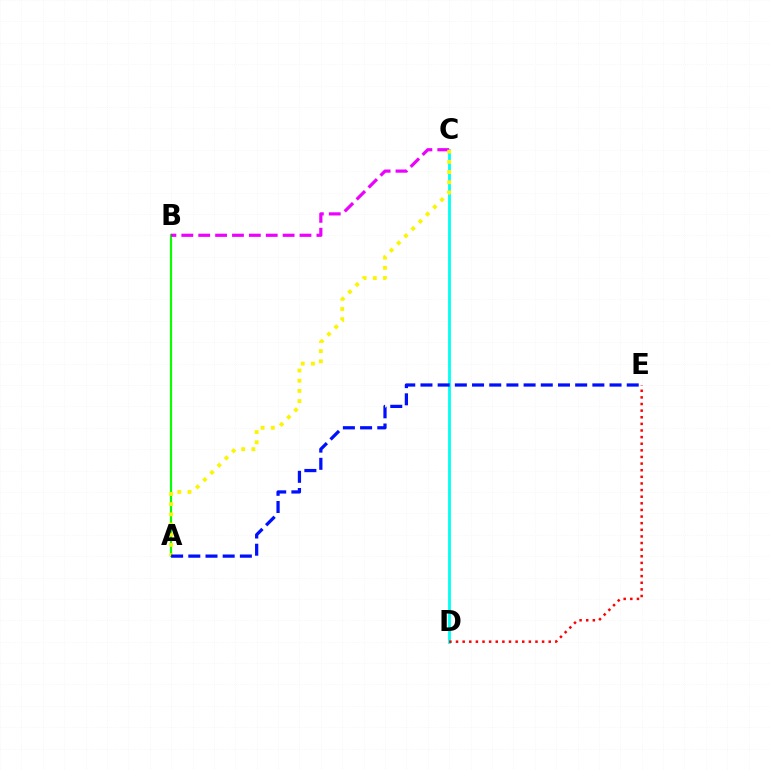{('A', 'B'): [{'color': '#08ff00', 'line_style': 'solid', 'thickness': 1.56}], ('C', 'D'): [{'color': '#00fff6', 'line_style': 'solid', 'thickness': 2.01}], ('B', 'C'): [{'color': '#ee00ff', 'line_style': 'dashed', 'thickness': 2.29}], ('A', 'C'): [{'color': '#fcf500', 'line_style': 'dotted', 'thickness': 2.77}], ('D', 'E'): [{'color': '#ff0000', 'line_style': 'dotted', 'thickness': 1.8}], ('A', 'E'): [{'color': '#0010ff', 'line_style': 'dashed', 'thickness': 2.34}]}